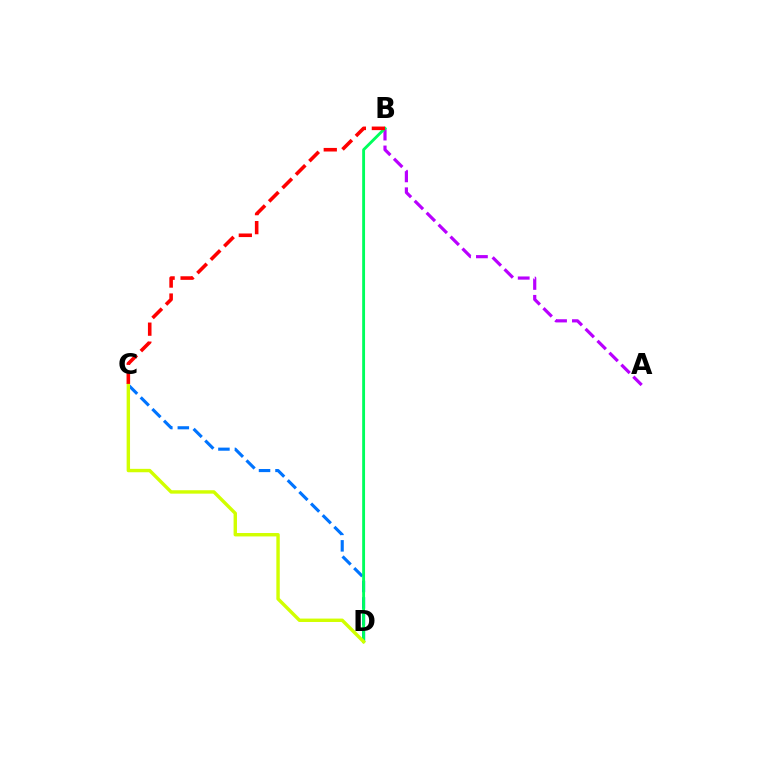{('A', 'B'): [{'color': '#b900ff', 'line_style': 'dashed', 'thickness': 2.29}], ('C', 'D'): [{'color': '#0074ff', 'line_style': 'dashed', 'thickness': 2.24}, {'color': '#d1ff00', 'line_style': 'solid', 'thickness': 2.45}], ('B', 'D'): [{'color': '#00ff5c', 'line_style': 'solid', 'thickness': 2.06}], ('B', 'C'): [{'color': '#ff0000', 'line_style': 'dashed', 'thickness': 2.58}]}